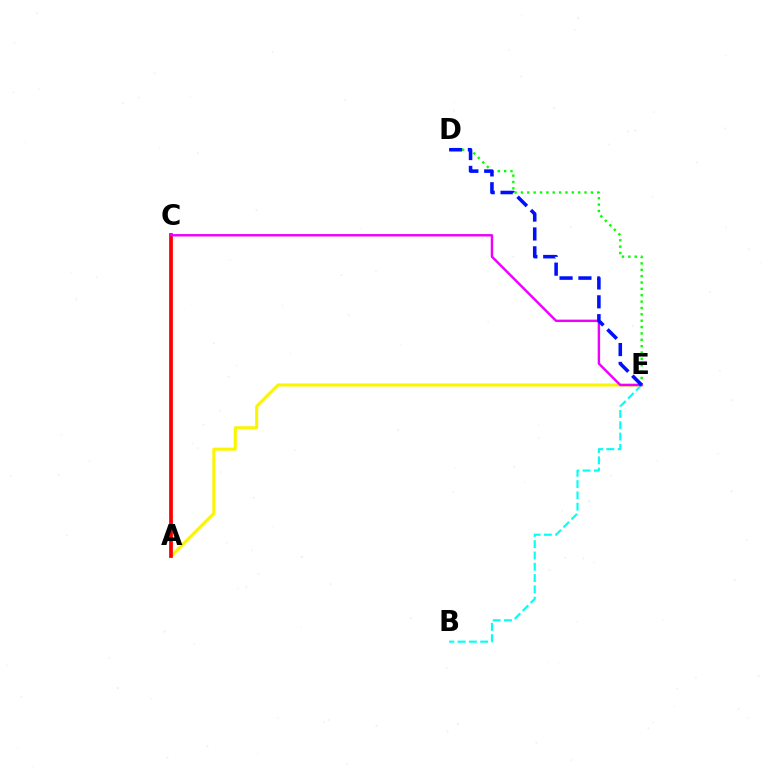{('A', 'E'): [{'color': '#fcf500', 'line_style': 'solid', 'thickness': 2.22}], ('B', 'E'): [{'color': '#00fff6', 'line_style': 'dashed', 'thickness': 1.53}], ('A', 'C'): [{'color': '#ff0000', 'line_style': 'solid', 'thickness': 2.7}], ('D', 'E'): [{'color': '#08ff00', 'line_style': 'dotted', 'thickness': 1.73}, {'color': '#0010ff', 'line_style': 'dashed', 'thickness': 2.56}], ('C', 'E'): [{'color': '#ee00ff', 'line_style': 'solid', 'thickness': 1.74}]}